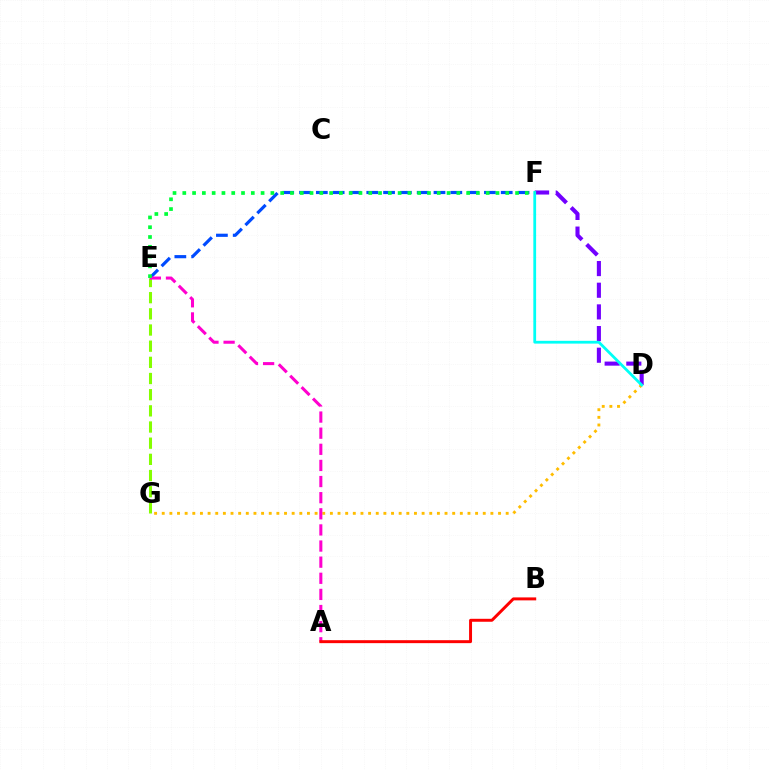{('D', 'G'): [{'color': '#ffbd00', 'line_style': 'dotted', 'thickness': 2.08}], ('D', 'F'): [{'color': '#7200ff', 'line_style': 'dashed', 'thickness': 2.94}, {'color': '#00fff6', 'line_style': 'solid', 'thickness': 2.0}], ('E', 'F'): [{'color': '#004bff', 'line_style': 'dashed', 'thickness': 2.28}, {'color': '#00ff39', 'line_style': 'dotted', 'thickness': 2.66}], ('E', 'G'): [{'color': '#84ff00', 'line_style': 'dashed', 'thickness': 2.2}], ('A', 'E'): [{'color': '#ff00cf', 'line_style': 'dashed', 'thickness': 2.19}], ('A', 'B'): [{'color': '#ff0000', 'line_style': 'solid', 'thickness': 2.13}]}